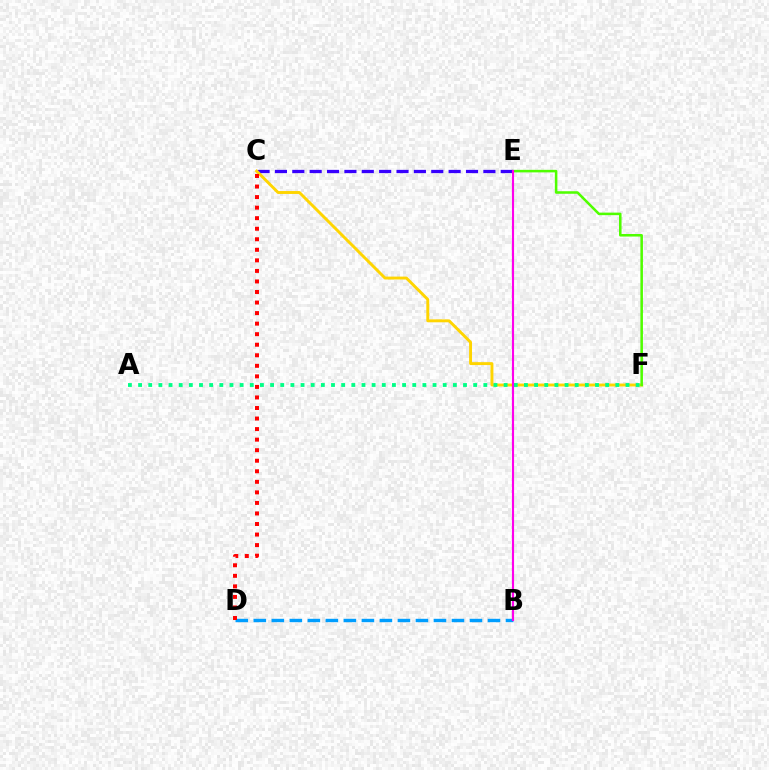{('C', 'E'): [{'color': '#3700ff', 'line_style': 'dashed', 'thickness': 2.36}], ('C', 'F'): [{'color': '#ffd500', 'line_style': 'solid', 'thickness': 2.1}], ('E', 'F'): [{'color': '#4fff00', 'line_style': 'solid', 'thickness': 1.83}], ('B', 'D'): [{'color': '#009eff', 'line_style': 'dashed', 'thickness': 2.45}], ('C', 'D'): [{'color': '#ff0000', 'line_style': 'dotted', 'thickness': 2.87}], ('A', 'F'): [{'color': '#00ff86', 'line_style': 'dotted', 'thickness': 2.76}], ('B', 'E'): [{'color': '#ff00ed', 'line_style': 'solid', 'thickness': 1.53}]}